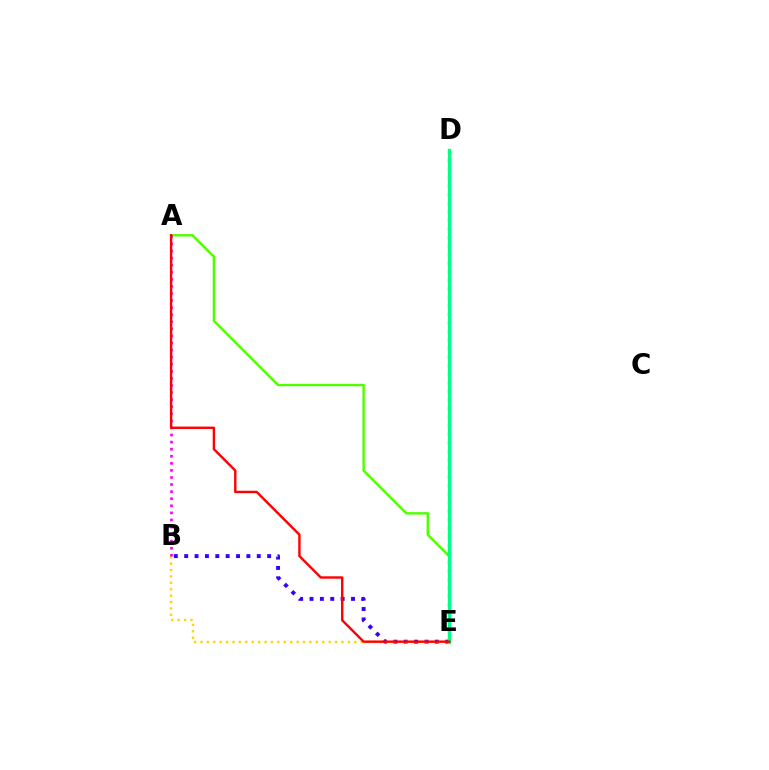{('B', 'E'): [{'color': '#3700ff', 'line_style': 'dotted', 'thickness': 2.82}, {'color': '#ffd500', 'line_style': 'dotted', 'thickness': 1.74}], ('A', 'E'): [{'color': '#4fff00', 'line_style': 'solid', 'thickness': 1.73}, {'color': '#ff0000', 'line_style': 'solid', 'thickness': 1.73}], ('D', 'E'): [{'color': '#009eff', 'line_style': 'dotted', 'thickness': 2.32}, {'color': '#00ff86', 'line_style': 'solid', 'thickness': 2.36}], ('A', 'B'): [{'color': '#ff00ed', 'line_style': 'dotted', 'thickness': 1.92}]}